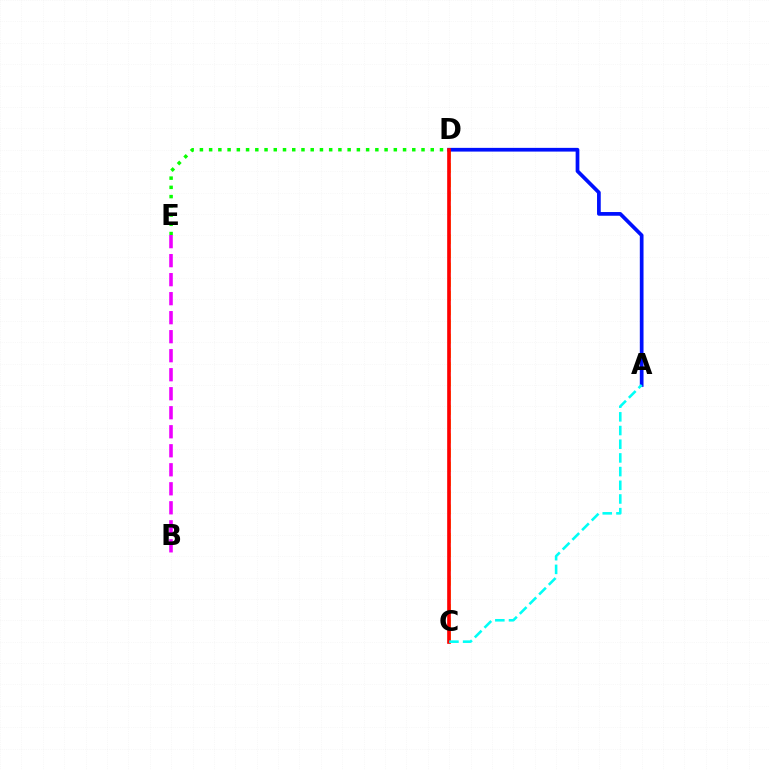{('D', 'E'): [{'color': '#08ff00', 'line_style': 'dotted', 'thickness': 2.51}], ('B', 'E'): [{'color': '#ee00ff', 'line_style': 'dashed', 'thickness': 2.58}], ('C', 'D'): [{'color': '#fcf500', 'line_style': 'dashed', 'thickness': 1.93}, {'color': '#ff0000', 'line_style': 'solid', 'thickness': 2.63}], ('A', 'D'): [{'color': '#0010ff', 'line_style': 'solid', 'thickness': 2.68}], ('A', 'C'): [{'color': '#00fff6', 'line_style': 'dashed', 'thickness': 1.86}]}